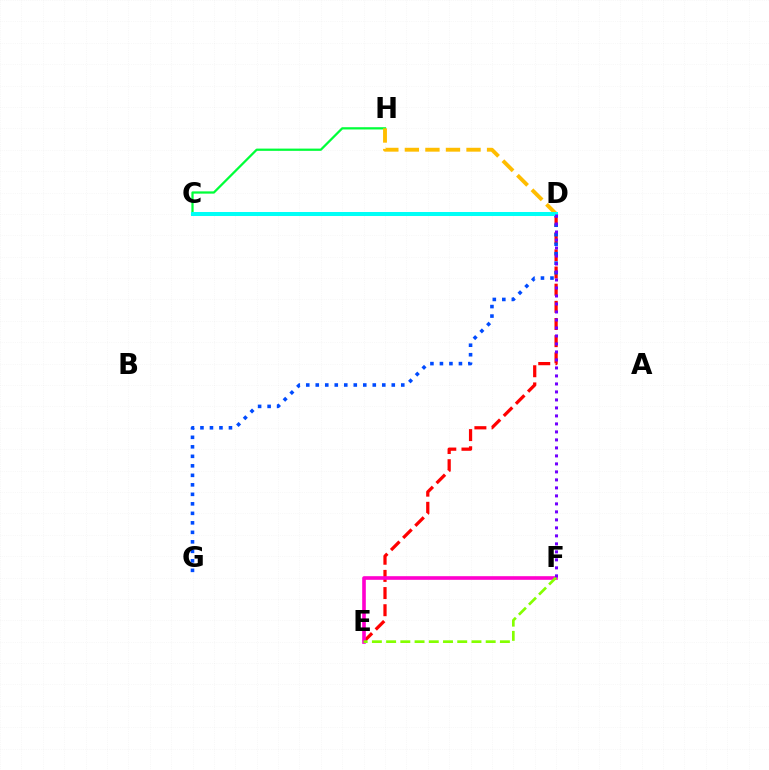{('D', 'E'): [{'color': '#ff0000', 'line_style': 'dashed', 'thickness': 2.33}], ('D', 'G'): [{'color': '#004bff', 'line_style': 'dotted', 'thickness': 2.58}], ('E', 'F'): [{'color': '#ff00cf', 'line_style': 'solid', 'thickness': 2.61}, {'color': '#84ff00', 'line_style': 'dashed', 'thickness': 1.93}], ('C', 'H'): [{'color': '#00ff39', 'line_style': 'solid', 'thickness': 1.62}], ('D', 'H'): [{'color': '#ffbd00', 'line_style': 'dashed', 'thickness': 2.79}], ('C', 'D'): [{'color': '#00fff6', 'line_style': 'solid', 'thickness': 2.89}], ('D', 'F'): [{'color': '#7200ff', 'line_style': 'dotted', 'thickness': 2.17}]}